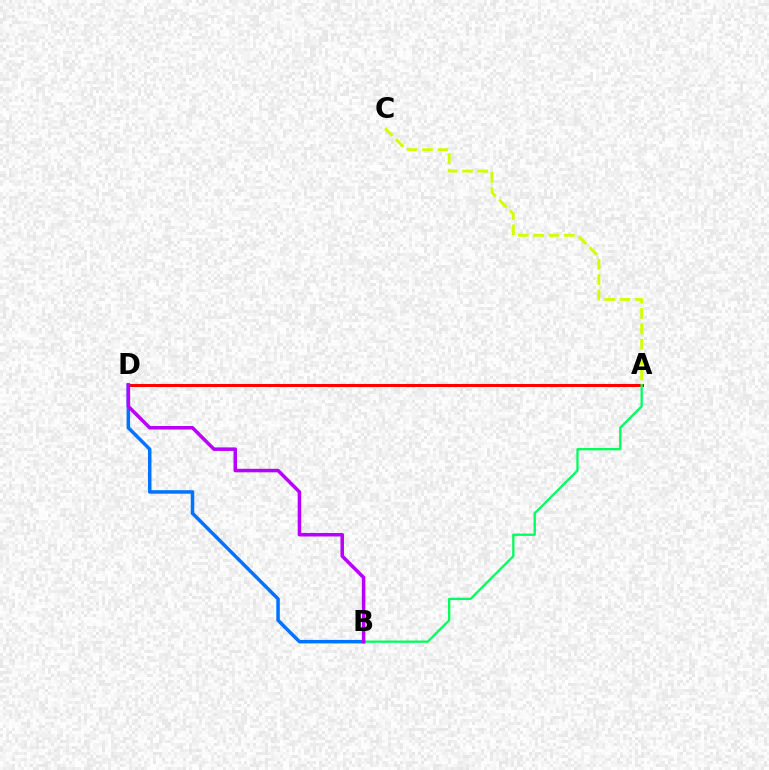{('A', 'D'): [{'color': '#ff0000', 'line_style': 'solid', 'thickness': 2.19}], ('B', 'D'): [{'color': '#0074ff', 'line_style': 'solid', 'thickness': 2.52}, {'color': '#b900ff', 'line_style': 'solid', 'thickness': 2.53}], ('A', 'B'): [{'color': '#00ff5c', 'line_style': 'solid', 'thickness': 1.65}], ('A', 'C'): [{'color': '#d1ff00', 'line_style': 'dashed', 'thickness': 2.08}]}